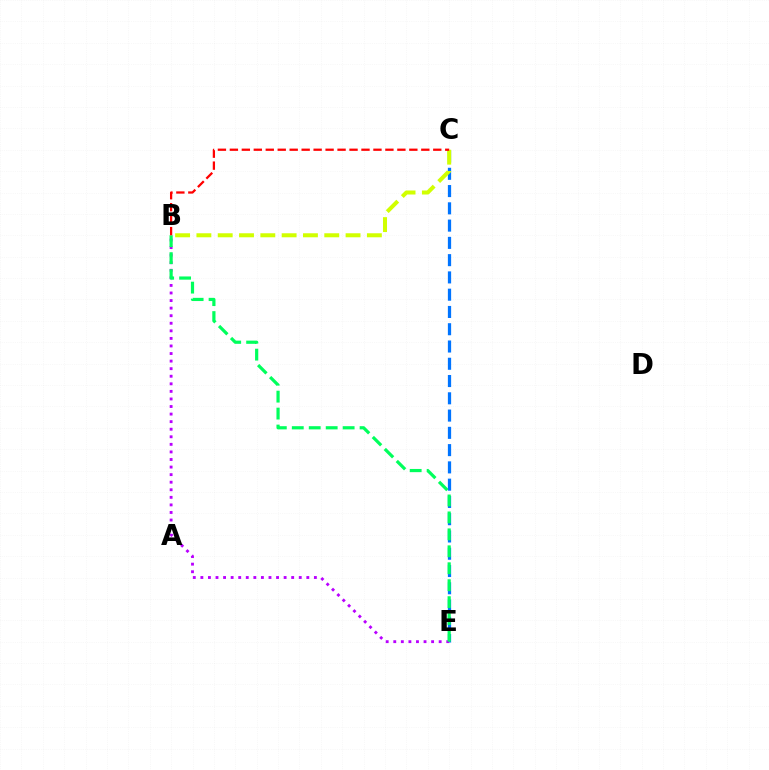{('C', 'E'): [{'color': '#0074ff', 'line_style': 'dashed', 'thickness': 2.35}], ('B', 'C'): [{'color': '#d1ff00', 'line_style': 'dashed', 'thickness': 2.89}, {'color': '#ff0000', 'line_style': 'dashed', 'thickness': 1.63}], ('B', 'E'): [{'color': '#b900ff', 'line_style': 'dotted', 'thickness': 2.06}, {'color': '#00ff5c', 'line_style': 'dashed', 'thickness': 2.3}]}